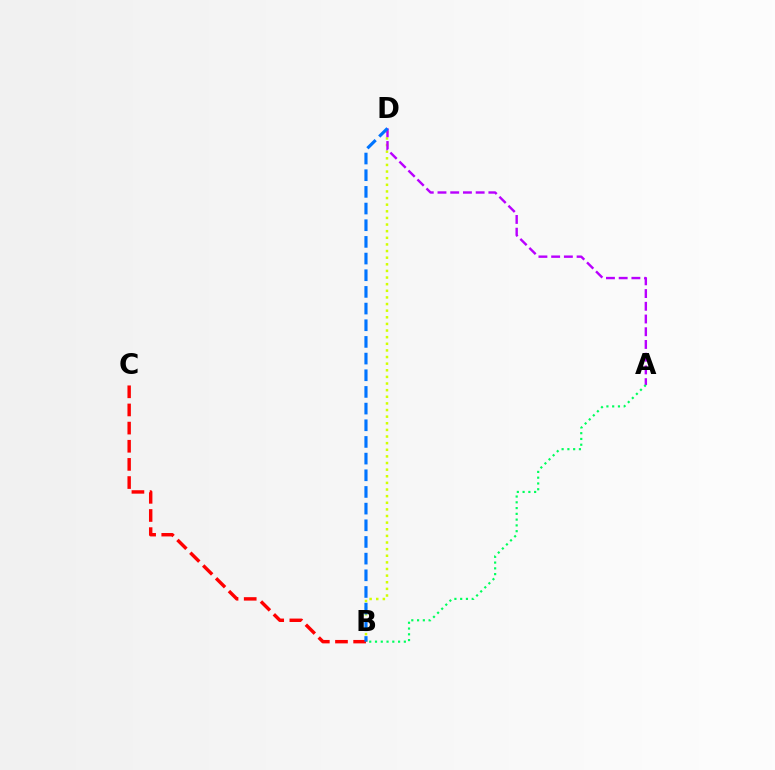{('B', 'D'): [{'color': '#d1ff00', 'line_style': 'dotted', 'thickness': 1.8}, {'color': '#0074ff', 'line_style': 'dashed', 'thickness': 2.26}], ('B', 'C'): [{'color': '#ff0000', 'line_style': 'dashed', 'thickness': 2.47}], ('A', 'D'): [{'color': '#b900ff', 'line_style': 'dashed', 'thickness': 1.73}], ('A', 'B'): [{'color': '#00ff5c', 'line_style': 'dotted', 'thickness': 1.57}]}